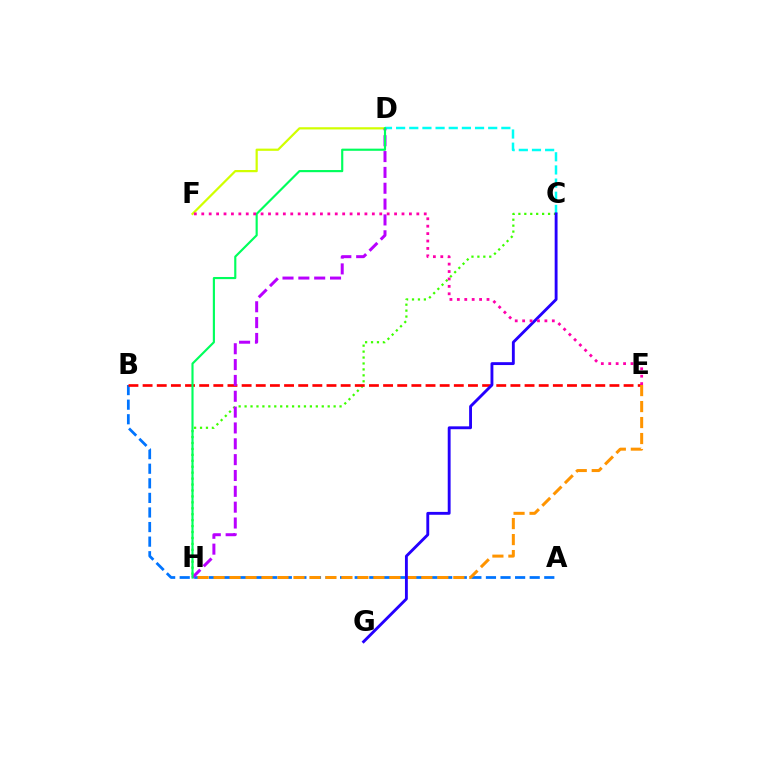{('D', 'F'): [{'color': '#d1ff00', 'line_style': 'solid', 'thickness': 1.6}], ('C', 'D'): [{'color': '#00fff6', 'line_style': 'dashed', 'thickness': 1.79}], ('C', 'H'): [{'color': '#3dff00', 'line_style': 'dotted', 'thickness': 1.61}], ('A', 'B'): [{'color': '#0074ff', 'line_style': 'dashed', 'thickness': 1.98}], ('B', 'E'): [{'color': '#ff0000', 'line_style': 'dashed', 'thickness': 1.92}], ('D', 'H'): [{'color': '#b900ff', 'line_style': 'dashed', 'thickness': 2.15}, {'color': '#00ff5c', 'line_style': 'solid', 'thickness': 1.55}], ('E', 'H'): [{'color': '#ff9400', 'line_style': 'dashed', 'thickness': 2.17}], ('C', 'G'): [{'color': '#2500ff', 'line_style': 'solid', 'thickness': 2.07}], ('E', 'F'): [{'color': '#ff00ac', 'line_style': 'dotted', 'thickness': 2.01}]}